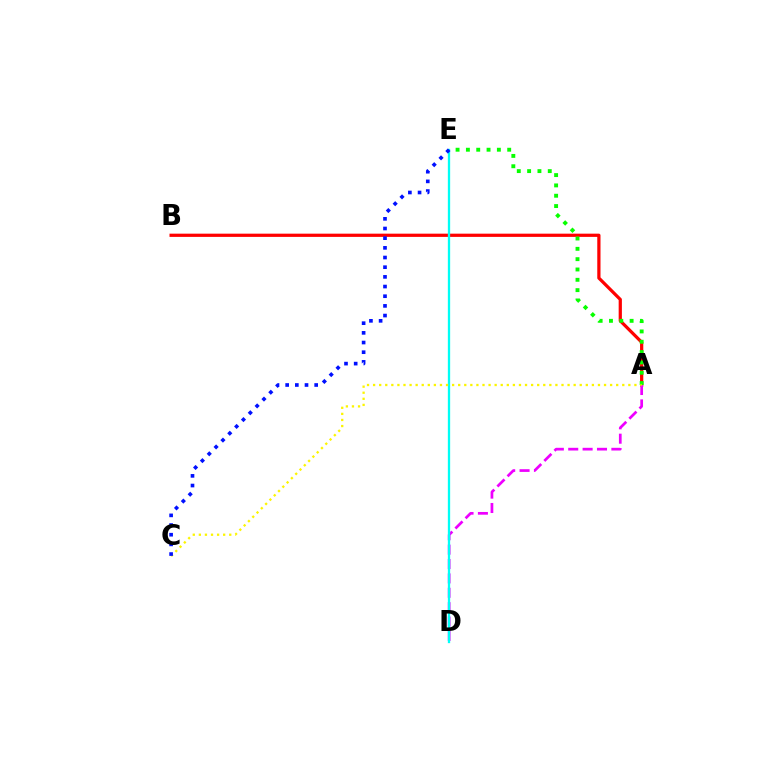{('A', 'B'): [{'color': '#ff0000', 'line_style': 'solid', 'thickness': 2.32}], ('A', 'D'): [{'color': '#ee00ff', 'line_style': 'dashed', 'thickness': 1.95}], ('D', 'E'): [{'color': '#00fff6', 'line_style': 'solid', 'thickness': 1.66}], ('A', 'E'): [{'color': '#08ff00', 'line_style': 'dotted', 'thickness': 2.81}], ('A', 'C'): [{'color': '#fcf500', 'line_style': 'dotted', 'thickness': 1.65}], ('C', 'E'): [{'color': '#0010ff', 'line_style': 'dotted', 'thickness': 2.63}]}